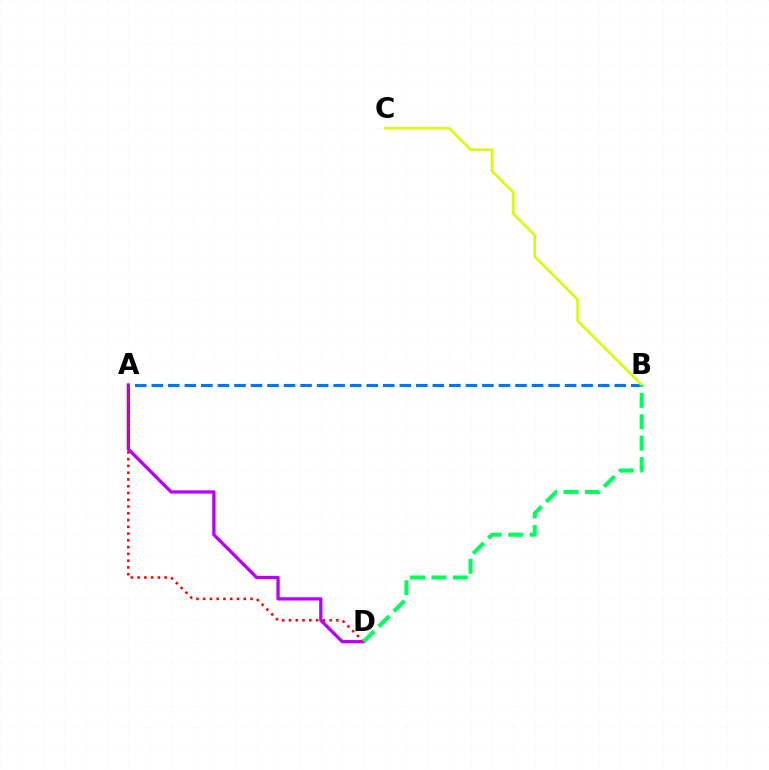{('A', 'D'): [{'color': '#b900ff', 'line_style': 'solid', 'thickness': 2.36}, {'color': '#ff0000', 'line_style': 'dotted', 'thickness': 1.84}], ('A', 'B'): [{'color': '#0074ff', 'line_style': 'dashed', 'thickness': 2.25}], ('B', 'C'): [{'color': '#d1ff00', 'line_style': 'solid', 'thickness': 1.82}], ('B', 'D'): [{'color': '#00ff5c', 'line_style': 'dashed', 'thickness': 2.91}]}